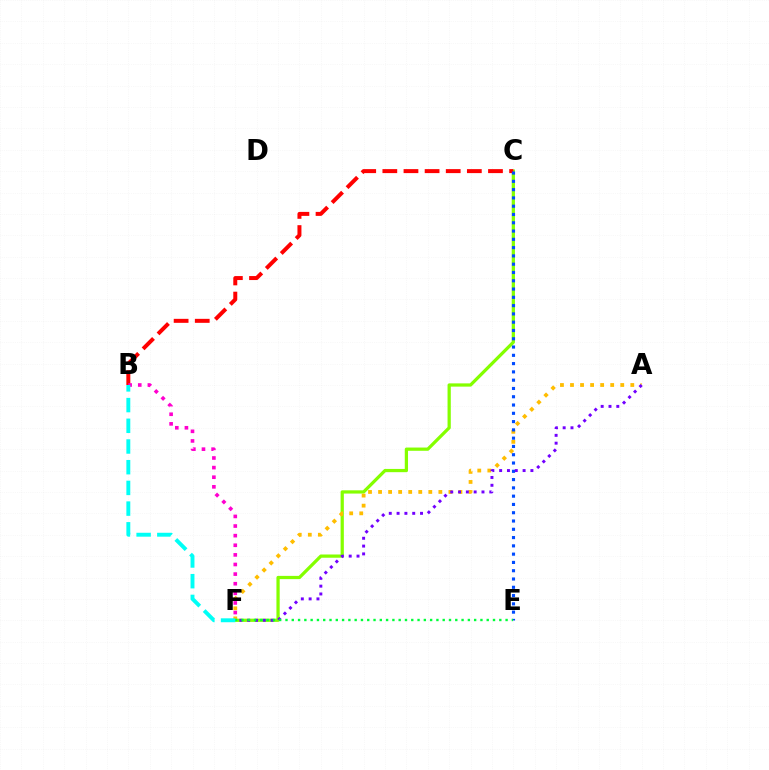{('C', 'F'): [{'color': '#84ff00', 'line_style': 'solid', 'thickness': 2.34}], ('B', 'C'): [{'color': '#ff0000', 'line_style': 'dashed', 'thickness': 2.87}], ('A', 'F'): [{'color': '#ffbd00', 'line_style': 'dotted', 'thickness': 2.73}, {'color': '#7200ff', 'line_style': 'dotted', 'thickness': 2.12}], ('C', 'E'): [{'color': '#004bff', 'line_style': 'dotted', 'thickness': 2.25}], ('B', 'F'): [{'color': '#ff00cf', 'line_style': 'dotted', 'thickness': 2.61}, {'color': '#00fff6', 'line_style': 'dashed', 'thickness': 2.81}], ('E', 'F'): [{'color': '#00ff39', 'line_style': 'dotted', 'thickness': 1.71}]}